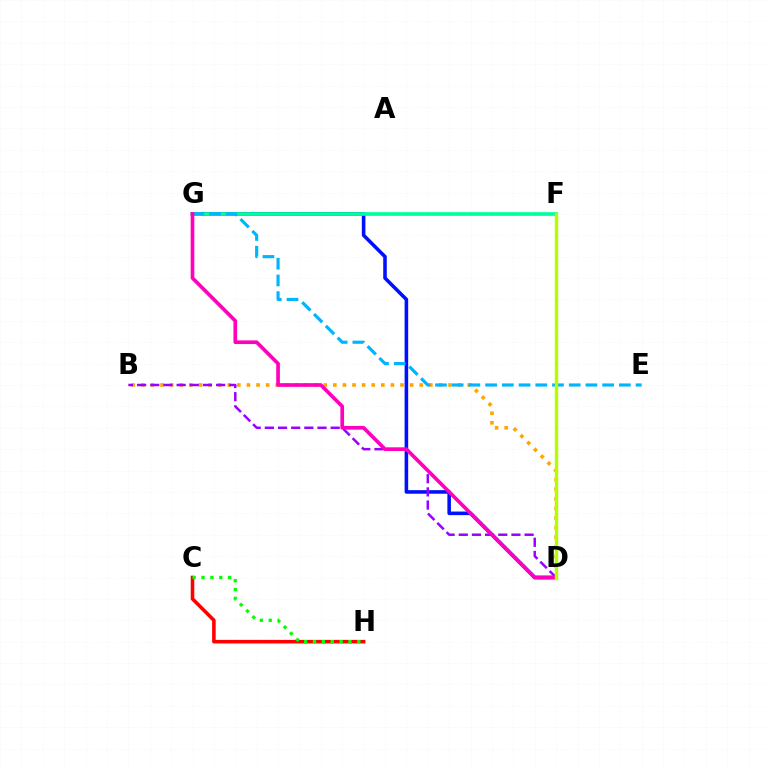{('D', 'G'): [{'color': '#0010ff', 'line_style': 'solid', 'thickness': 2.57}, {'color': '#ff00bd', 'line_style': 'solid', 'thickness': 2.64}], ('C', 'H'): [{'color': '#ff0000', 'line_style': 'solid', 'thickness': 2.57}, {'color': '#08ff00', 'line_style': 'dotted', 'thickness': 2.41}], ('B', 'D'): [{'color': '#ffa500', 'line_style': 'dotted', 'thickness': 2.61}, {'color': '#9b00ff', 'line_style': 'dashed', 'thickness': 1.79}], ('F', 'G'): [{'color': '#00ff9d', 'line_style': 'solid', 'thickness': 2.66}], ('E', 'G'): [{'color': '#00b5ff', 'line_style': 'dashed', 'thickness': 2.27}], ('D', 'F'): [{'color': '#b3ff00', 'line_style': 'solid', 'thickness': 2.46}]}